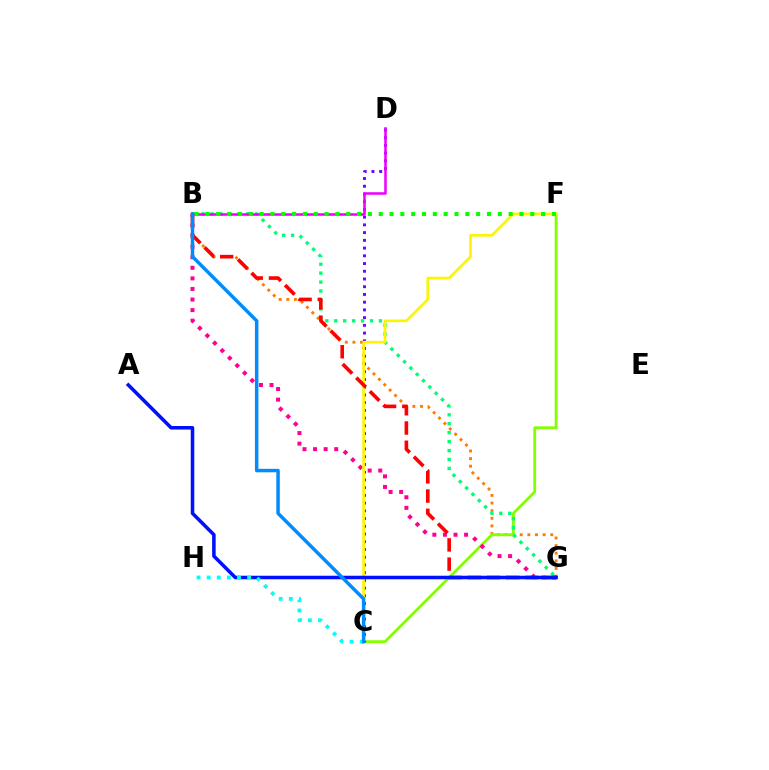{('B', 'G'): [{'color': '#ff7c00', 'line_style': 'dotted', 'thickness': 2.07}, {'color': '#ff0094', 'line_style': 'dotted', 'thickness': 2.87}, {'color': '#00ff74', 'line_style': 'dotted', 'thickness': 2.43}, {'color': '#ff0000', 'line_style': 'dashed', 'thickness': 2.61}], ('C', 'F'): [{'color': '#84ff00', 'line_style': 'solid', 'thickness': 2.05}, {'color': '#fcf500', 'line_style': 'solid', 'thickness': 1.93}], ('C', 'D'): [{'color': '#7200ff', 'line_style': 'dotted', 'thickness': 2.1}], ('B', 'D'): [{'color': '#ee00ff', 'line_style': 'solid', 'thickness': 1.82}], ('A', 'G'): [{'color': '#0010ff', 'line_style': 'solid', 'thickness': 2.54}], ('C', 'H'): [{'color': '#00fff6', 'line_style': 'dotted', 'thickness': 2.75}], ('B', 'C'): [{'color': '#008cff', 'line_style': 'solid', 'thickness': 2.5}], ('B', 'F'): [{'color': '#08ff00', 'line_style': 'dotted', 'thickness': 2.94}]}